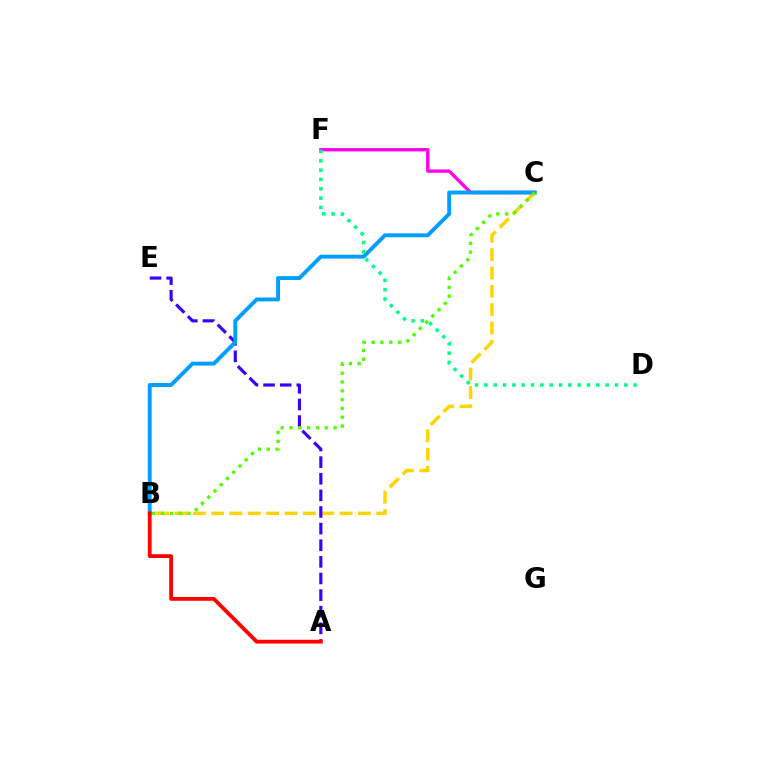{('B', 'C'): [{'color': '#ffd500', 'line_style': 'dashed', 'thickness': 2.49}, {'color': '#009eff', 'line_style': 'solid', 'thickness': 2.8}, {'color': '#4fff00', 'line_style': 'dotted', 'thickness': 2.4}], ('A', 'E'): [{'color': '#3700ff', 'line_style': 'dashed', 'thickness': 2.26}], ('C', 'F'): [{'color': '#ff00ed', 'line_style': 'solid', 'thickness': 2.4}], ('A', 'B'): [{'color': '#ff0000', 'line_style': 'solid', 'thickness': 2.72}], ('D', 'F'): [{'color': '#00ff86', 'line_style': 'dotted', 'thickness': 2.53}]}